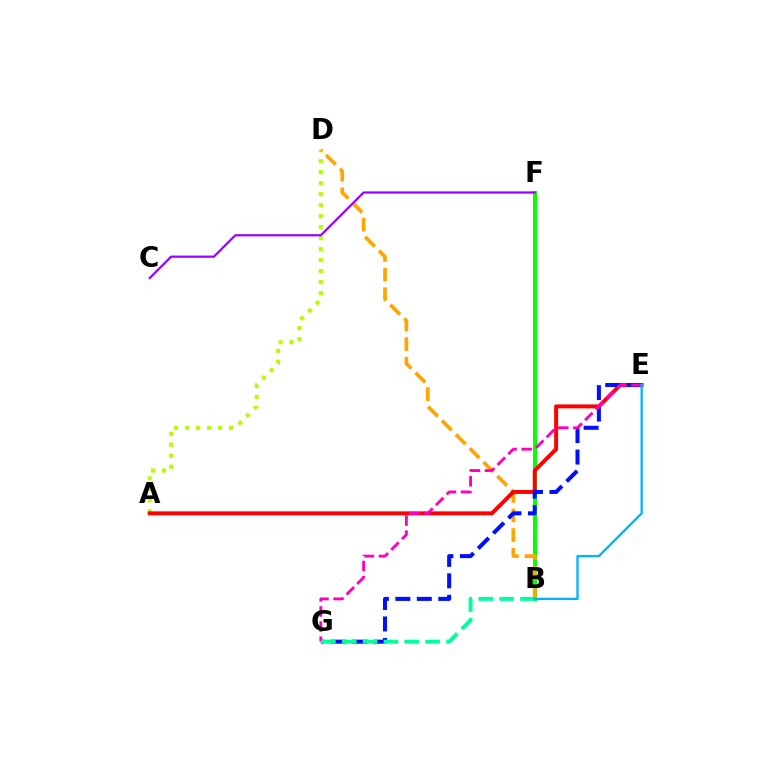{('B', 'F'): [{'color': '#08ff00', 'line_style': 'solid', 'thickness': 2.9}], ('A', 'D'): [{'color': '#b3ff00', 'line_style': 'dotted', 'thickness': 2.99}], ('B', 'D'): [{'color': '#ffa500', 'line_style': 'dashed', 'thickness': 2.66}], ('A', 'E'): [{'color': '#ff0000', 'line_style': 'solid', 'thickness': 2.84}], ('E', 'G'): [{'color': '#0010ff', 'line_style': 'dashed', 'thickness': 2.91}, {'color': '#ff00bd', 'line_style': 'dashed', 'thickness': 2.06}], ('B', 'G'): [{'color': '#00ff9d', 'line_style': 'dashed', 'thickness': 2.83}], ('B', 'E'): [{'color': '#00b5ff', 'line_style': 'solid', 'thickness': 1.69}], ('C', 'F'): [{'color': '#9b00ff', 'line_style': 'solid', 'thickness': 1.59}]}